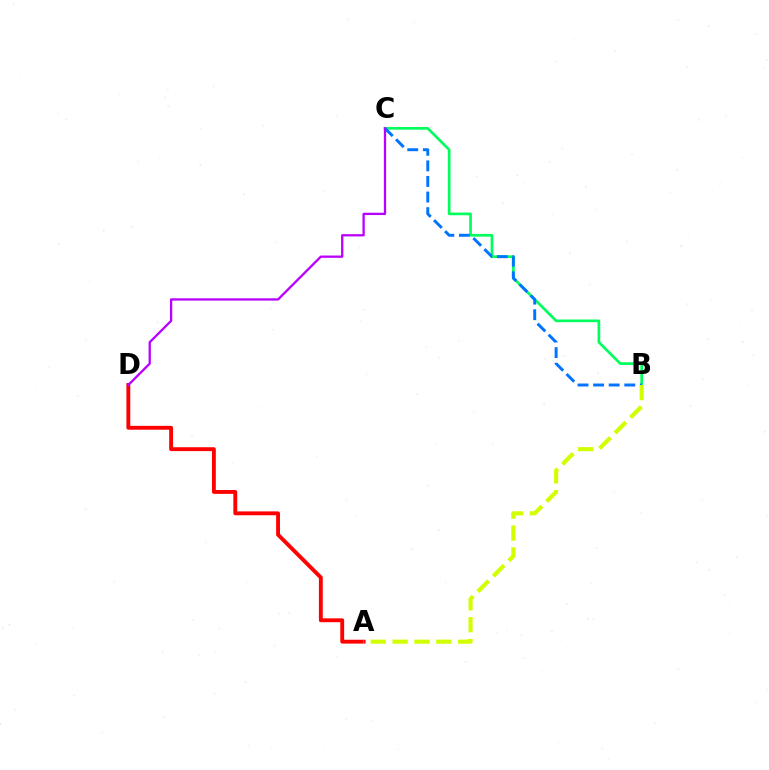{('A', 'D'): [{'color': '#ff0000', 'line_style': 'solid', 'thickness': 2.78}], ('B', 'C'): [{'color': '#00ff5c', 'line_style': 'solid', 'thickness': 1.93}, {'color': '#0074ff', 'line_style': 'dashed', 'thickness': 2.12}], ('C', 'D'): [{'color': '#b900ff', 'line_style': 'solid', 'thickness': 1.66}], ('A', 'B'): [{'color': '#d1ff00', 'line_style': 'dashed', 'thickness': 2.97}]}